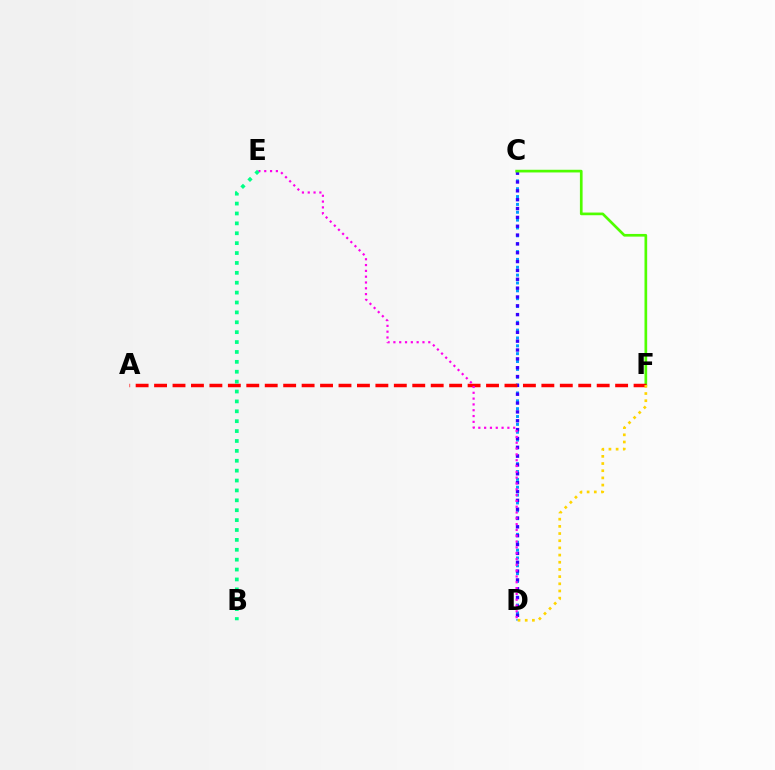{('C', 'D'): [{'color': '#009eff', 'line_style': 'dotted', 'thickness': 2.13}, {'color': '#3700ff', 'line_style': 'dotted', 'thickness': 2.4}], ('C', 'F'): [{'color': '#4fff00', 'line_style': 'solid', 'thickness': 1.93}], ('A', 'F'): [{'color': '#ff0000', 'line_style': 'dashed', 'thickness': 2.51}], ('D', 'F'): [{'color': '#ffd500', 'line_style': 'dotted', 'thickness': 1.95}], ('D', 'E'): [{'color': '#ff00ed', 'line_style': 'dotted', 'thickness': 1.58}], ('B', 'E'): [{'color': '#00ff86', 'line_style': 'dotted', 'thickness': 2.69}]}